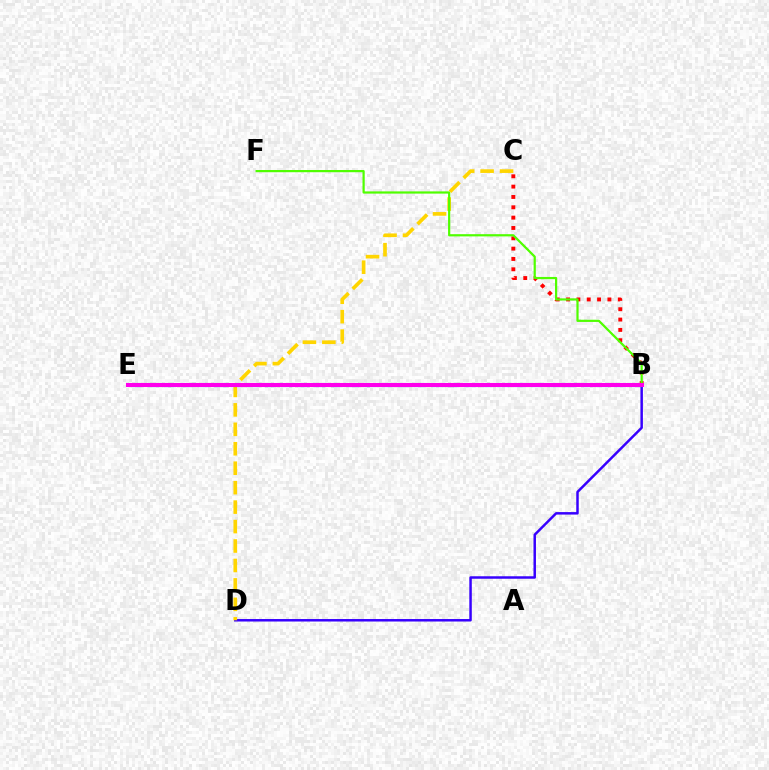{('B', 'D'): [{'color': '#3700ff', 'line_style': 'solid', 'thickness': 1.79}], ('C', 'D'): [{'color': '#ffd500', 'line_style': 'dashed', 'thickness': 2.64}], ('B', 'E'): [{'color': '#009eff', 'line_style': 'dashed', 'thickness': 2.26}, {'color': '#00ff86', 'line_style': 'dotted', 'thickness': 2.96}, {'color': '#ff00ed', 'line_style': 'solid', 'thickness': 2.92}], ('B', 'C'): [{'color': '#ff0000', 'line_style': 'dotted', 'thickness': 2.81}], ('B', 'F'): [{'color': '#4fff00', 'line_style': 'solid', 'thickness': 1.59}]}